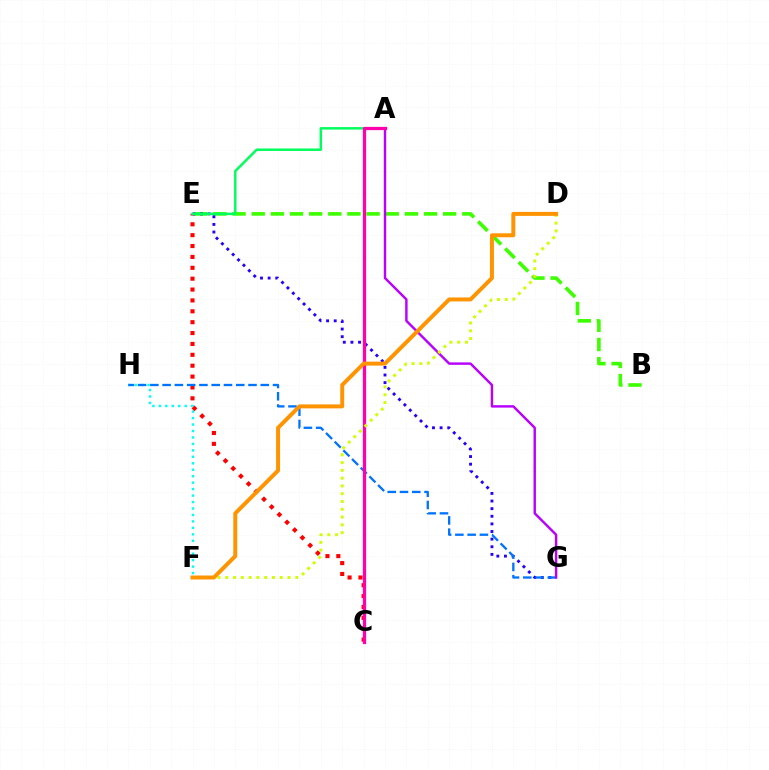{('F', 'H'): [{'color': '#00fff6', 'line_style': 'dotted', 'thickness': 1.75}], ('B', 'E'): [{'color': '#3dff00', 'line_style': 'dashed', 'thickness': 2.6}], ('C', 'E'): [{'color': '#ff0000', 'line_style': 'dotted', 'thickness': 2.96}], ('E', 'G'): [{'color': '#2500ff', 'line_style': 'dotted', 'thickness': 2.07}], ('G', 'H'): [{'color': '#0074ff', 'line_style': 'dashed', 'thickness': 1.67}], ('A', 'E'): [{'color': '#00ff5c', 'line_style': 'solid', 'thickness': 1.79}], ('A', 'G'): [{'color': '#b900ff', 'line_style': 'solid', 'thickness': 1.75}], ('A', 'C'): [{'color': '#ff00ac', 'line_style': 'solid', 'thickness': 2.34}], ('D', 'F'): [{'color': '#d1ff00', 'line_style': 'dotted', 'thickness': 2.11}, {'color': '#ff9400', 'line_style': 'solid', 'thickness': 2.85}]}